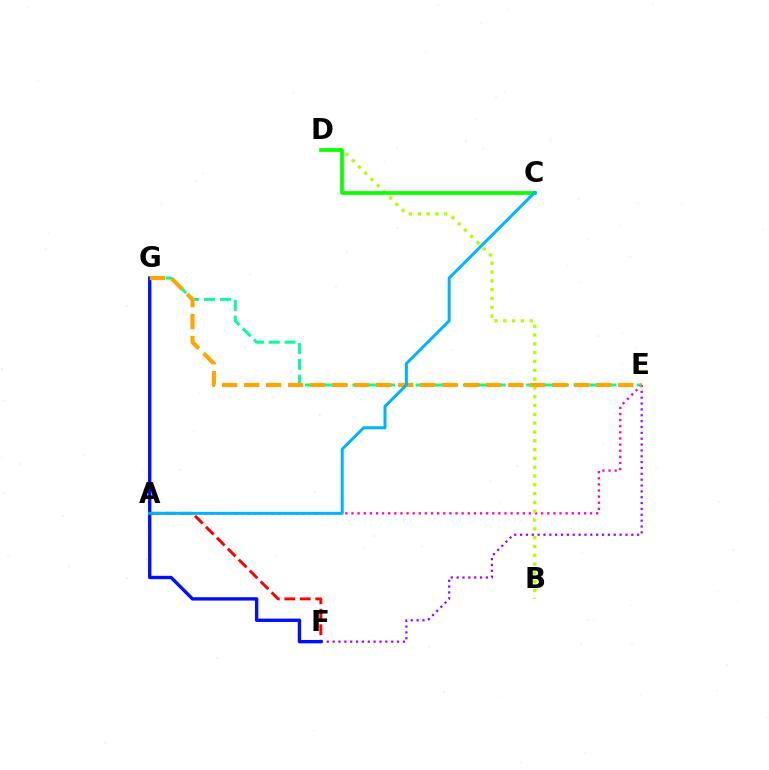{('E', 'G'): [{'color': '#00ff9d', 'line_style': 'dashed', 'thickness': 2.15}, {'color': '#ffa500', 'line_style': 'dashed', 'thickness': 2.99}], ('A', 'F'): [{'color': '#ff0000', 'line_style': 'dashed', 'thickness': 2.1}], ('A', 'E'): [{'color': '#ff00bd', 'line_style': 'dotted', 'thickness': 1.66}], ('E', 'F'): [{'color': '#9b00ff', 'line_style': 'dotted', 'thickness': 1.59}], ('F', 'G'): [{'color': '#0010ff', 'line_style': 'solid', 'thickness': 2.43}], ('B', 'D'): [{'color': '#b3ff00', 'line_style': 'dotted', 'thickness': 2.39}], ('C', 'D'): [{'color': '#08ff00', 'line_style': 'solid', 'thickness': 2.67}], ('A', 'C'): [{'color': '#00b5ff', 'line_style': 'solid', 'thickness': 2.16}]}